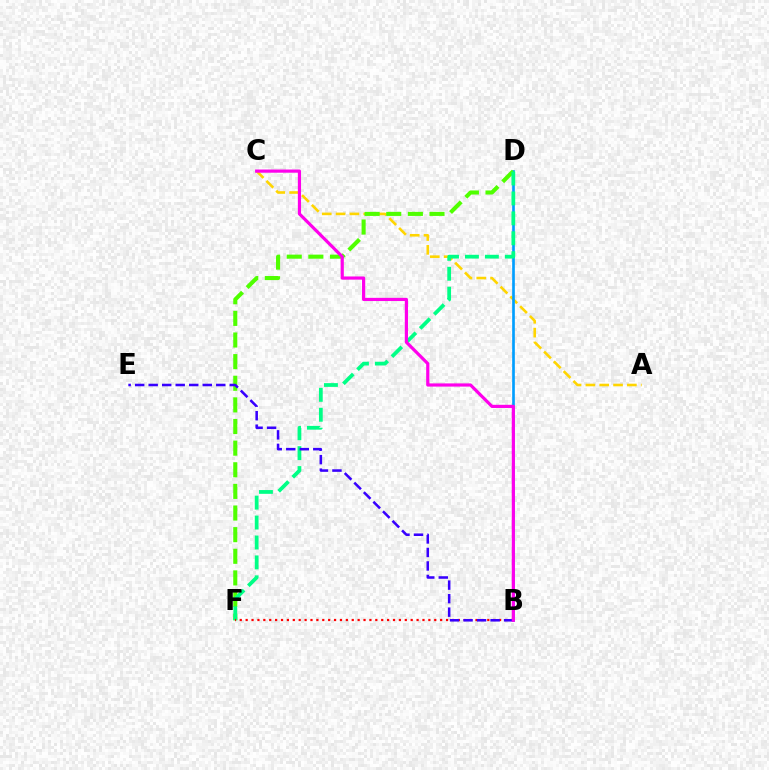{('A', 'C'): [{'color': '#ffd500', 'line_style': 'dashed', 'thickness': 1.88}], ('B', 'D'): [{'color': '#009eff', 'line_style': 'solid', 'thickness': 1.92}], ('D', 'F'): [{'color': '#4fff00', 'line_style': 'dashed', 'thickness': 2.94}, {'color': '#00ff86', 'line_style': 'dashed', 'thickness': 2.71}], ('B', 'F'): [{'color': '#ff0000', 'line_style': 'dotted', 'thickness': 1.6}], ('B', 'E'): [{'color': '#3700ff', 'line_style': 'dashed', 'thickness': 1.84}], ('B', 'C'): [{'color': '#ff00ed', 'line_style': 'solid', 'thickness': 2.29}]}